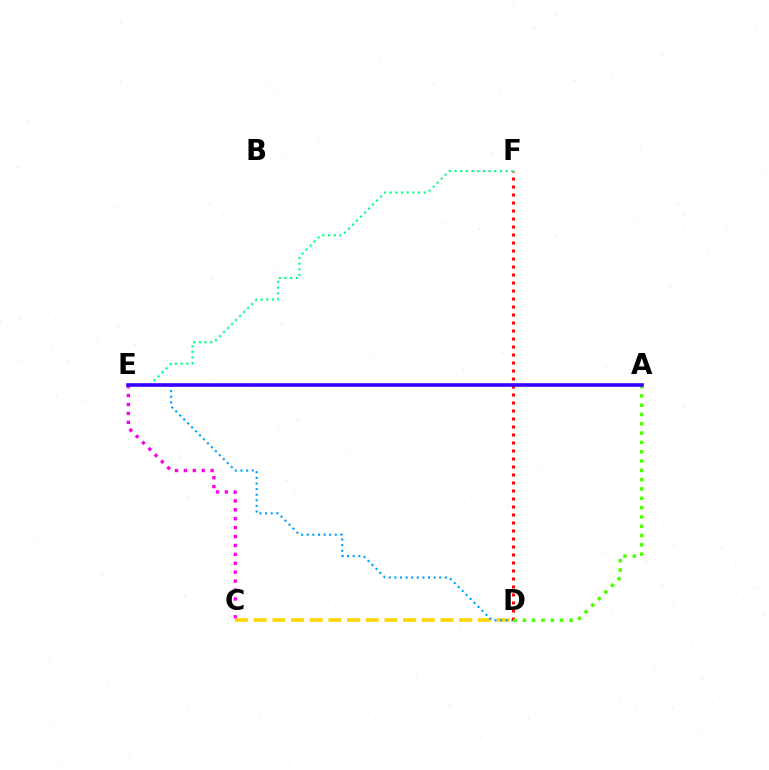{('C', 'D'): [{'color': '#ffd500', 'line_style': 'dashed', 'thickness': 2.54}], ('D', 'E'): [{'color': '#009eff', 'line_style': 'dotted', 'thickness': 1.52}], ('C', 'E'): [{'color': '#ff00ed', 'line_style': 'dotted', 'thickness': 2.42}], ('D', 'F'): [{'color': '#ff0000', 'line_style': 'dotted', 'thickness': 2.17}], ('A', 'D'): [{'color': '#4fff00', 'line_style': 'dotted', 'thickness': 2.53}], ('E', 'F'): [{'color': '#00ff86', 'line_style': 'dotted', 'thickness': 1.54}], ('A', 'E'): [{'color': '#3700ff', 'line_style': 'solid', 'thickness': 2.59}]}